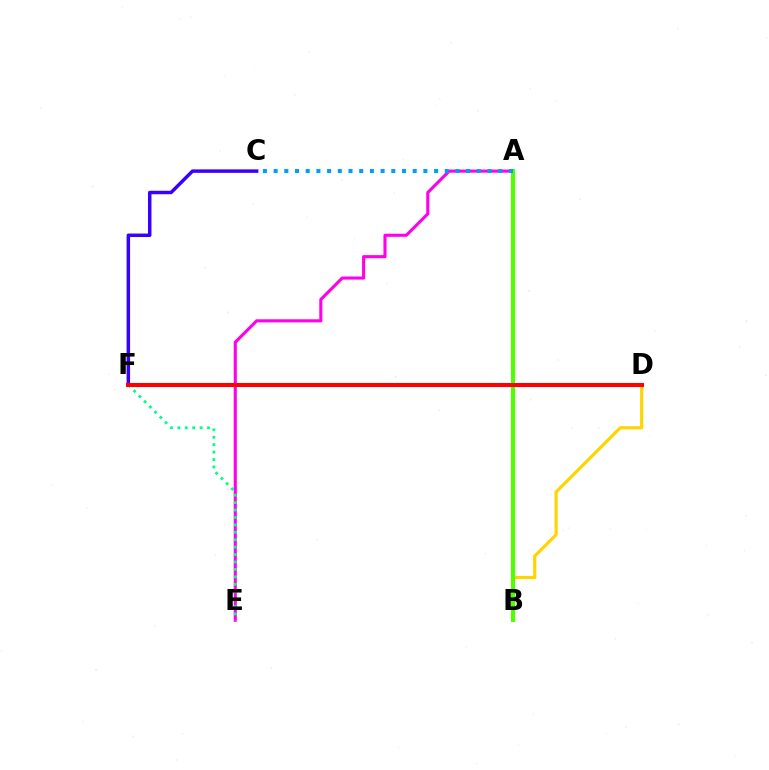{('A', 'E'): [{'color': '#ff00ed', 'line_style': 'solid', 'thickness': 2.23}], ('B', 'D'): [{'color': '#ffd500', 'line_style': 'solid', 'thickness': 2.28}], ('E', 'F'): [{'color': '#00ff86', 'line_style': 'dotted', 'thickness': 2.02}], ('A', 'B'): [{'color': '#4fff00', 'line_style': 'solid', 'thickness': 2.98}], ('C', 'F'): [{'color': '#3700ff', 'line_style': 'solid', 'thickness': 2.5}], ('A', 'C'): [{'color': '#009eff', 'line_style': 'dotted', 'thickness': 2.91}], ('D', 'F'): [{'color': '#ff0000', 'line_style': 'solid', 'thickness': 2.92}]}